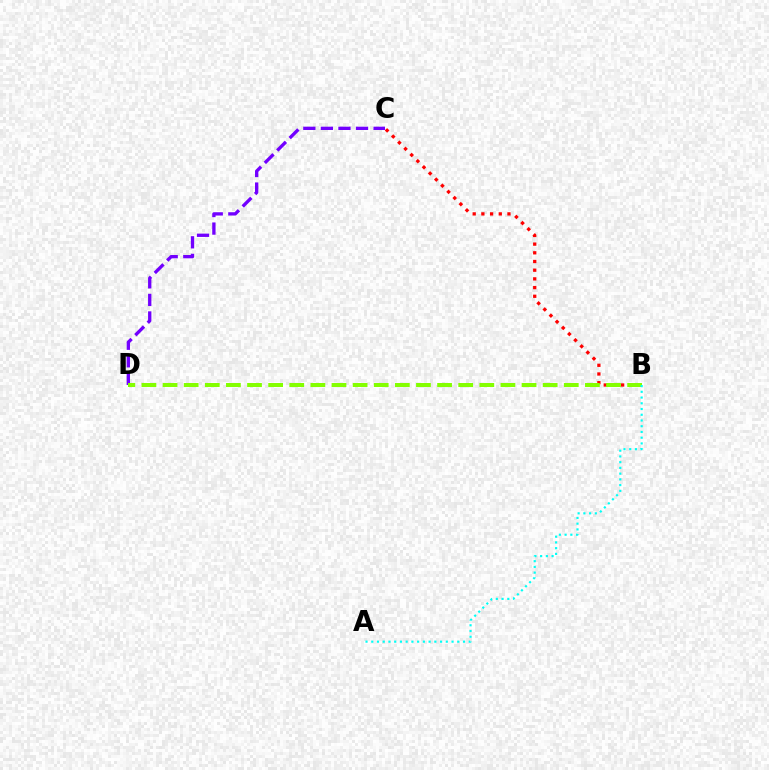{('C', 'D'): [{'color': '#7200ff', 'line_style': 'dashed', 'thickness': 2.39}], ('B', 'C'): [{'color': '#ff0000', 'line_style': 'dotted', 'thickness': 2.36}], ('B', 'D'): [{'color': '#84ff00', 'line_style': 'dashed', 'thickness': 2.87}], ('A', 'B'): [{'color': '#00fff6', 'line_style': 'dotted', 'thickness': 1.56}]}